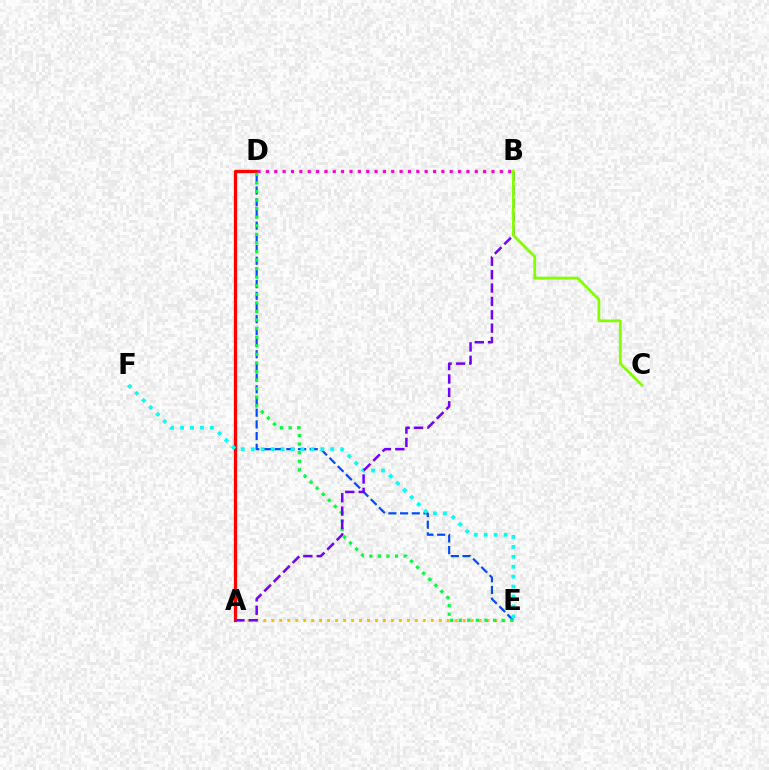{('D', 'E'): [{'color': '#004bff', 'line_style': 'dashed', 'thickness': 1.59}, {'color': '#00ff39', 'line_style': 'dotted', 'thickness': 2.33}], ('A', 'E'): [{'color': '#ffbd00', 'line_style': 'dotted', 'thickness': 2.17}], ('A', 'D'): [{'color': '#ff0000', 'line_style': 'solid', 'thickness': 2.34}], ('B', 'D'): [{'color': '#ff00cf', 'line_style': 'dotted', 'thickness': 2.27}], ('E', 'F'): [{'color': '#00fff6', 'line_style': 'dotted', 'thickness': 2.7}], ('A', 'B'): [{'color': '#7200ff', 'line_style': 'dashed', 'thickness': 1.82}], ('B', 'C'): [{'color': '#84ff00', 'line_style': 'solid', 'thickness': 2.01}]}